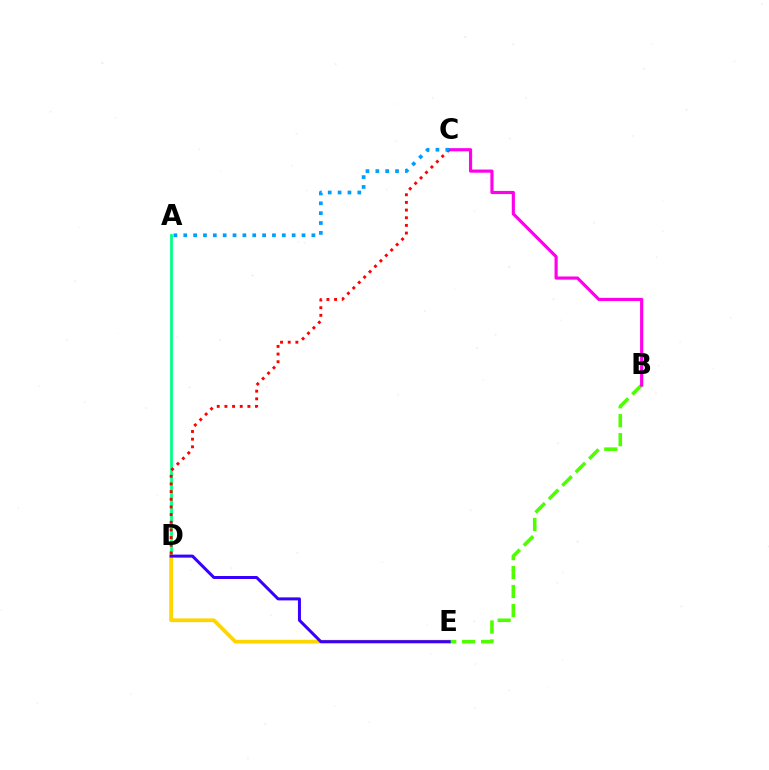{('A', 'D'): [{'color': '#00ff86', 'line_style': 'solid', 'thickness': 1.98}], ('D', 'E'): [{'color': '#ffd500', 'line_style': 'solid', 'thickness': 2.7}, {'color': '#3700ff', 'line_style': 'solid', 'thickness': 2.17}], ('B', 'E'): [{'color': '#4fff00', 'line_style': 'dashed', 'thickness': 2.58}], ('B', 'C'): [{'color': '#ff00ed', 'line_style': 'solid', 'thickness': 2.27}], ('C', 'D'): [{'color': '#ff0000', 'line_style': 'dotted', 'thickness': 2.08}], ('A', 'C'): [{'color': '#009eff', 'line_style': 'dotted', 'thickness': 2.68}]}